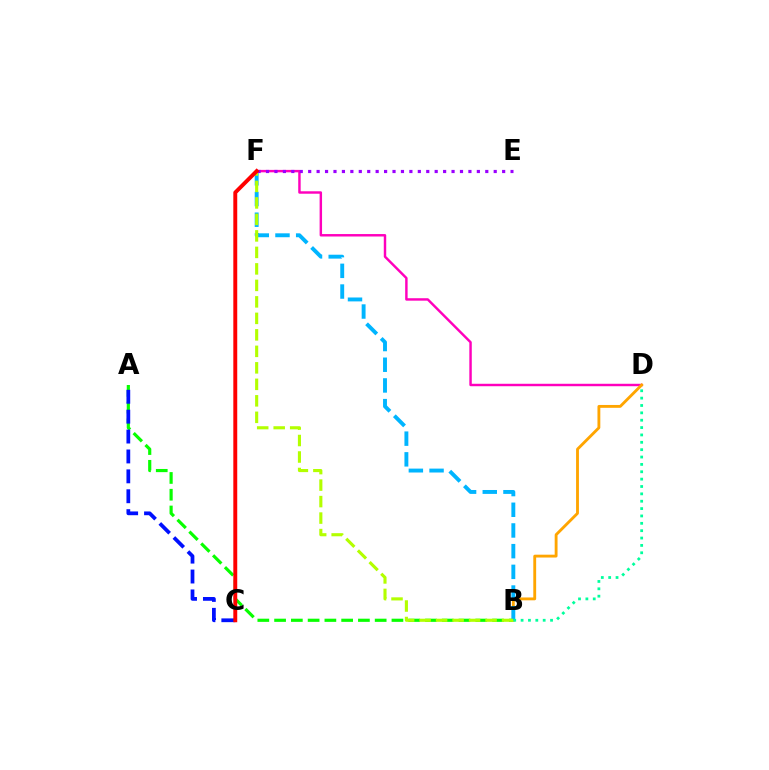{('D', 'F'): [{'color': '#ff00bd', 'line_style': 'solid', 'thickness': 1.76}], ('A', 'B'): [{'color': '#08ff00', 'line_style': 'dashed', 'thickness': 2.28}], ('A', 'C'): [{'color': '#0010ff', 'line_style': 'dashed', 'thickness': 2.7}], ('B', 'D'): [{'color': '#ffa500', 'line_style': 'solid', 'thickness': 2.05}, {'color': '#00ff9d', 'line_style': 'dotted', 'thickness': 2.0}], ('B', 'F'): [{'color': '#00b5ff', 'line_style': 'dashed', 'thickness': 2.81}, {'color': '#b3ff00', 'line_style': 'dashed', 'thickness': 2.24}], ('E', 'F'): [{'color': '#9b00ff', 'line_style': 'dotted', 'thickness': 2.29}], ('C', 'F'): [{'color': '#ff0000', 'line_style': 'solid', 'thickness': 2.83}]}